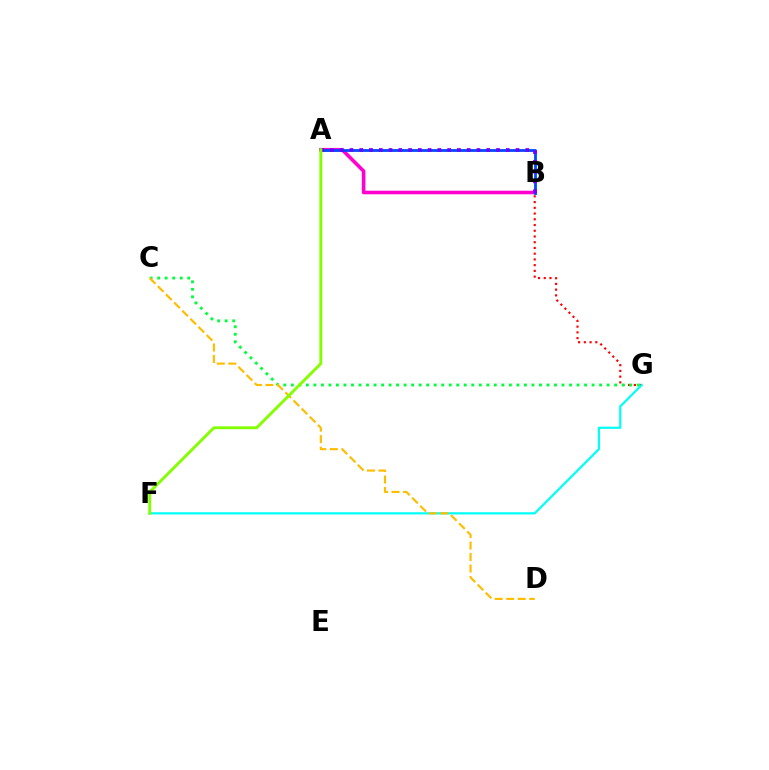{('A', 'B'): [{'color': '#ff00cf', 'line_style': 'solid', 'thickness': 2.59}, {'color': '#004bff', 'line_style': 'solid', 'thickness': 2.01}, {'color': '#7200ff', 'line_style': 'dotted', 'thickness': 2.65}], ('B', 'G'): [{'color': '#ff0000', 'line_style': 'dotted', 'thickness': 1.56}], ('C', 'G'): [{'color': '#00ff39', 'line_style': 'dotted', 'thickness': 2.04}], ('F', 'G'): [{'color': '#00fff6', 'line_style': 'solid', 'thickness': 1.59}], ('C', 'D'): [{'color': '#ffbd00', 'line_style': 'dashed', 'thickness': 1.56}], ('A', 'F'): [{'color': '#84ff00', 'line_style': 'solid', 'thickness': 2.09}]}